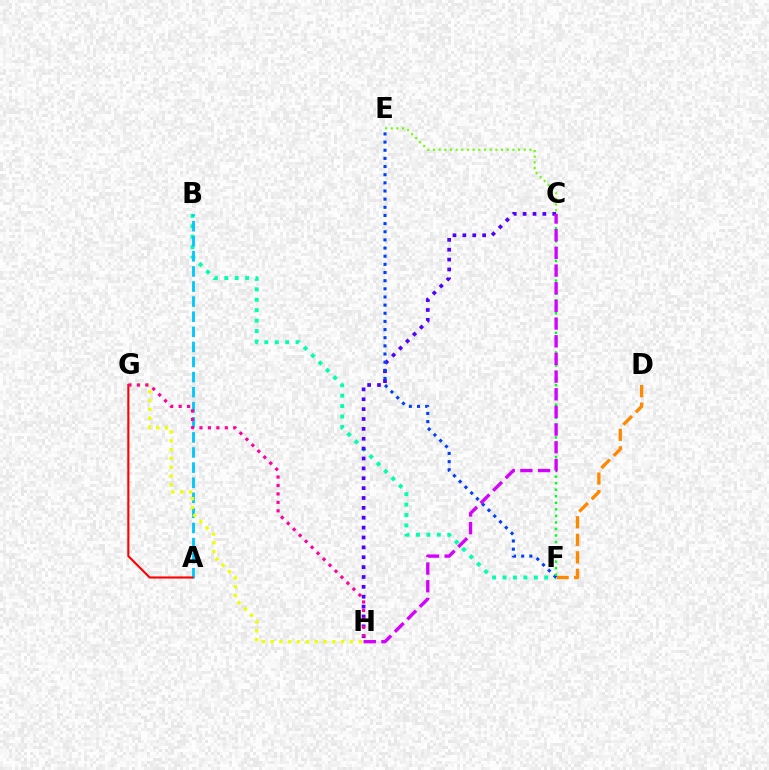{('B', 'F'): [{'color': '#00ffaf', 'line_style': 'dotted', 'thickness': 2.83}], ('A', 'B'): [{'color': '#00c7ff', 'line_style': 'dashed', 'thickness': 2.05}], ('G', 'H'): [{'color': '#eeff00', 'line_style': 'dotted', 'thickness': 2.39}, {'color': '#ff00a0', 'line_style': 'dotted', 'thickness': 2.29}], ('C', 'H'): [{'color': '#4f00ff', 'line_style': 'dotted', 'thickness': 2.68}, {'color': '#d600ff', 'line_style': 'dashed', 'thickness': 2.4}], ('C', 'E'): [{'color': '#66ff00', 'line_style': 'dotted', 'thickness': 1.54}], ('D', 'F'): [{'color': '#ff8800', 'line_style': 'dashed', 'thickness': 2.38}], ('A', 'G'): [{'color': '#ff0000', 'line_style': 'solid', 'thickness': 1.52}], ('E', 'F'): [{'color': '#003fff', 'line_style': 'dotted', 'thickness': 2.21}], ('C', 'F'): [{'color': '#00ff27', 'line_style': 'dotted', 'thickness': 1.78}]}